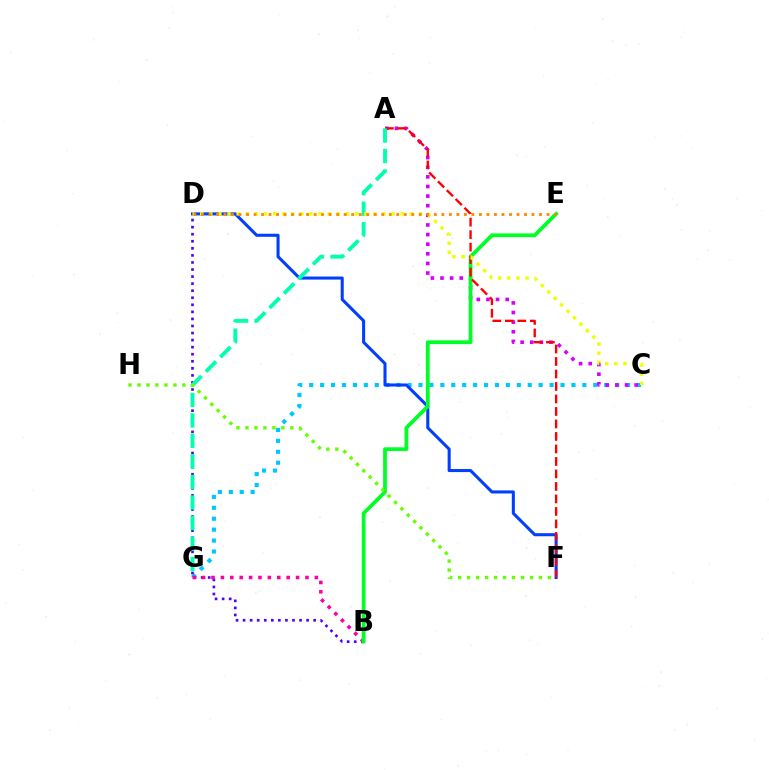{('C', 'G'): [{'color': '#00c7ff', 'line_style': 'dotted', 'thickness': 2.97}], ('B', 'D'): [{'color': '#4f00ff', 'line_style': 'dotted', 'thickness': 1.92}], ('B', 'G'): [{'color': '#ff00a0', 'line_style': 'dotted', 'thickness': 2.55}], ('A', 'C'): [{'color': '#d600ff', 'line_style': 'dotted', 'thickness': 2.61}], ('D', 'F'): [{'color': '#003fff', 'line_style': 'solid', 'thickness': 2.21}], ('B', 'E'): [{'color': '#00ff27', 'line_style': 'solid', 'thickness': 2.71}], ('A', 'F'): [{'color': '#ff0000', 'line_style': 'dashed', 'thickness': 1.7}], ('A', 'G'): [{'color': '#00ffaf', 'line_style': 'dashed', 'thickness': 2.79}], ('C', 'D'): [{'color': '#eeff00', 'line_style': 'dotted', 'thickness': 2.48}], ('F', 'H'): [{'color': '#66ff00', 'line_style': 'dotted', 'thickness': 2.44}], ('D', 'E'): [{'color': '#ff8800', 'line_style': 'dotted', 'thickness': 2.04}]}